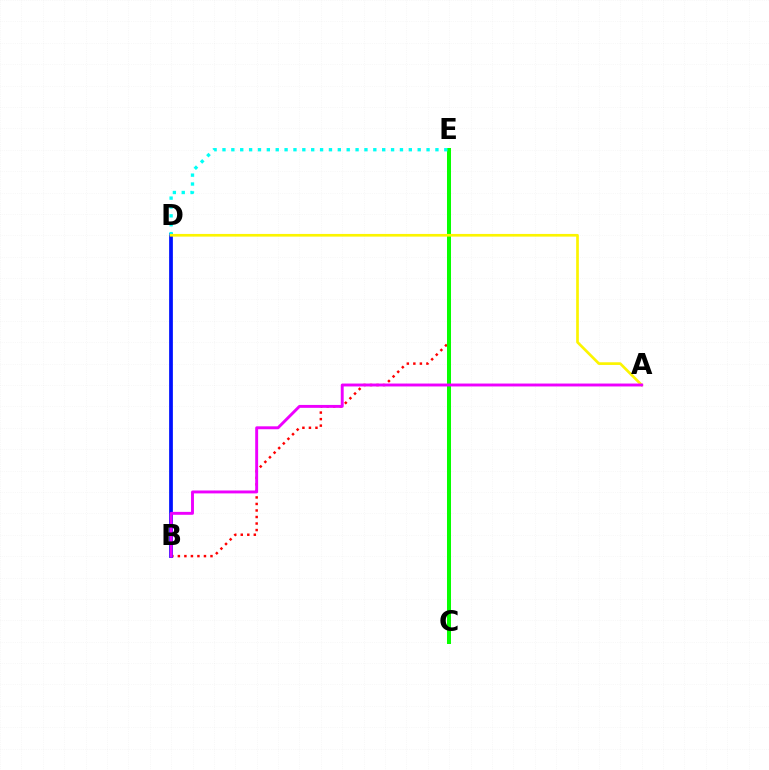{('B', 'E'): [{'color': '#ff0000', 'line_style': 'dotted', 'thickness': 1.77}], ('C', 'E'): [{'color': '#08ff00', 'line_style': 'solid', 'thickness': 2.89}], ('B', 'D'): [{'color': '#0010ff', 'line_style': 'solid', 'thickness': 2.69}], ('D', 'E'): [{'color': '#00fff6', 'line_style': 'dotted', 'thickness': 2.41}], ('A', 'D'): [{'color': '#fcf500', 'line_style': 'solid', 'thickness': 1.93}], ('A', 'B'): [{'color': '#ee00ff', 'line_style': 'solid', 'thickness': 2.1}]}